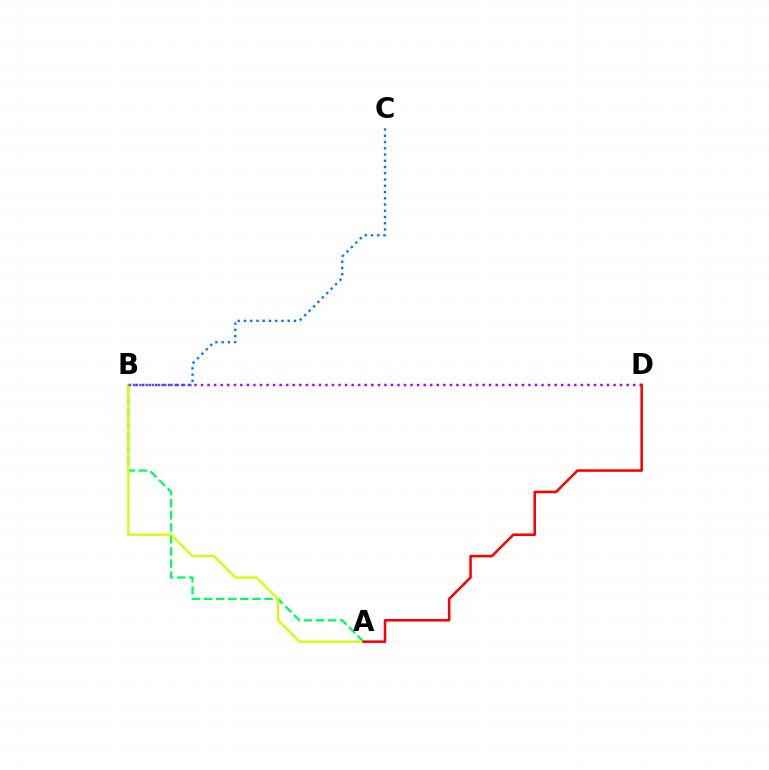{('A', 'B'): [{'color': '#00ff5c', 'line_style': 'dashed', 'thickness': 1.64}, {'color': '#d1ff00', 'line_style': 'solid', 'thickness': 1.6}], ('B', 'D'): [{'color': '#b900ff', 'line_style': 'dotted', 'thickness': 1.78}], ('B', 'C'): [{'color': '#0074ff', 'line_style': 'dotted', 'thickness': 1.7}], ('A', 'D'): [{'color': '#ff0000', 'line_style': 'solid', 'thickness': 1.84}]}